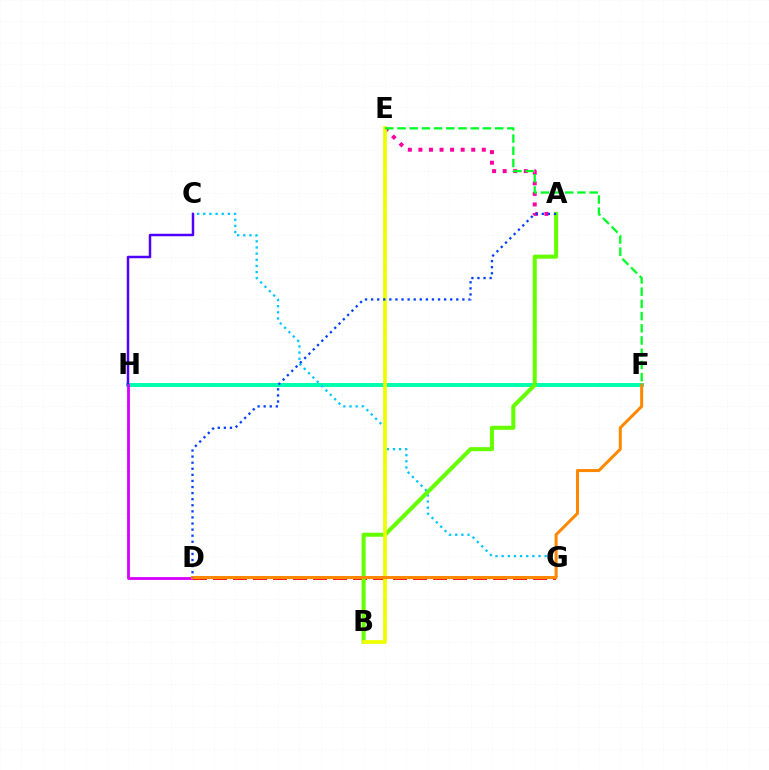{('F', 'H'): [{'color': '#00ffaf', 'line_style': 'solid', 'thickness': 2.85}], ('C', 'G'): [{'color': '#00c7ff', 'line_style': 'dotted', 'thickness': 1.67}], ('C', 'H'): [{'color': '#4f00ff', 'line_style': 'solid', 'thickness': 1.78}], ('A', 'E'): [{'color': '#ff00a0', 'line_style': 'dotted', 'thickness': 2.87}], ('D', 'H'): [{'color': '#d600ff', 'line_style': 'solid', 'thickness': 2.03}], ('D', 'G'): [{'color': '#ff0000', 'line_style': 'dashed', 'thickness': 2.72}], ('A', 'B'): [{'color': '#66ff00', 'line_style': 'solid', 'thickness': 2.92}], ('B', 'E'): [{'color': '#eeff00', 'line_style': 'solid', 'thickness': 2.69}], ('D', 'F'): [{'color': '#ff8800', 'line_style': 'solid', 'thickness': 2.18}], ('A', 'D'): [{'color': '#003fff', 'line_style': 'dotted', 'thickness': 1.65}], ('E', 'F'): [{'color': '#00ff27', 'line_style': 'dashed', 'thickness': 1.66}]}